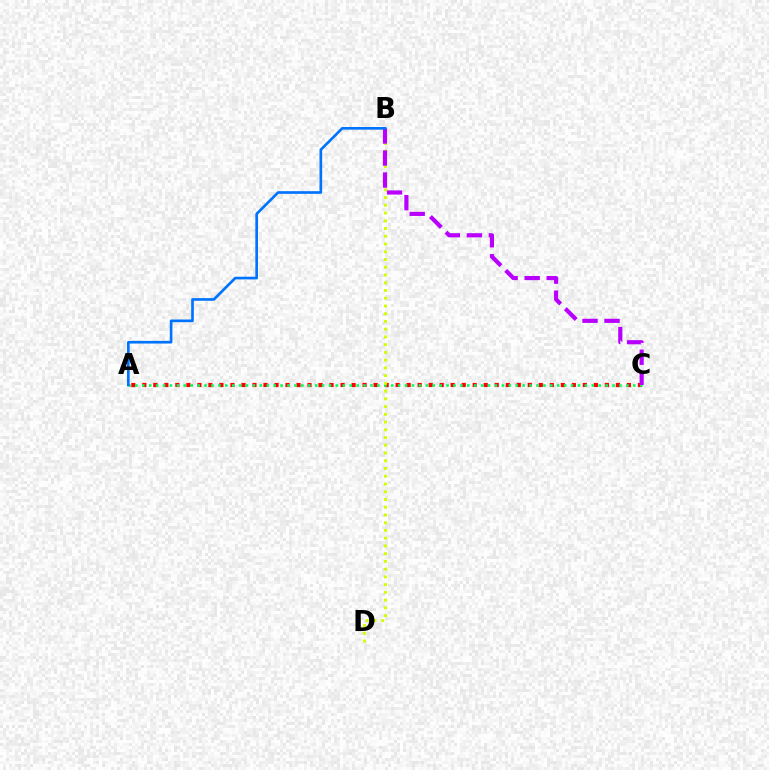{('A', 'C'): [{'color': '#ff0000', 'line_style': 'dotted', 'thickness': 2.99}, {'color': '#00ff5c', 'line_style': 'dotted', 'thickness': 1.88}], ('B', 'D'): [{'color': '#d1ff00', 'line_style': 'dotted', 'thickness': 2.1}], ('B', 'C'): [{'color': '#b900ff', 'line_style': 'dashed', 'thickness': 2.99}], ('A', 'B'): [{'color': '#0074ff', 'line_style': 'solid', 'thickness': 1.92}]}